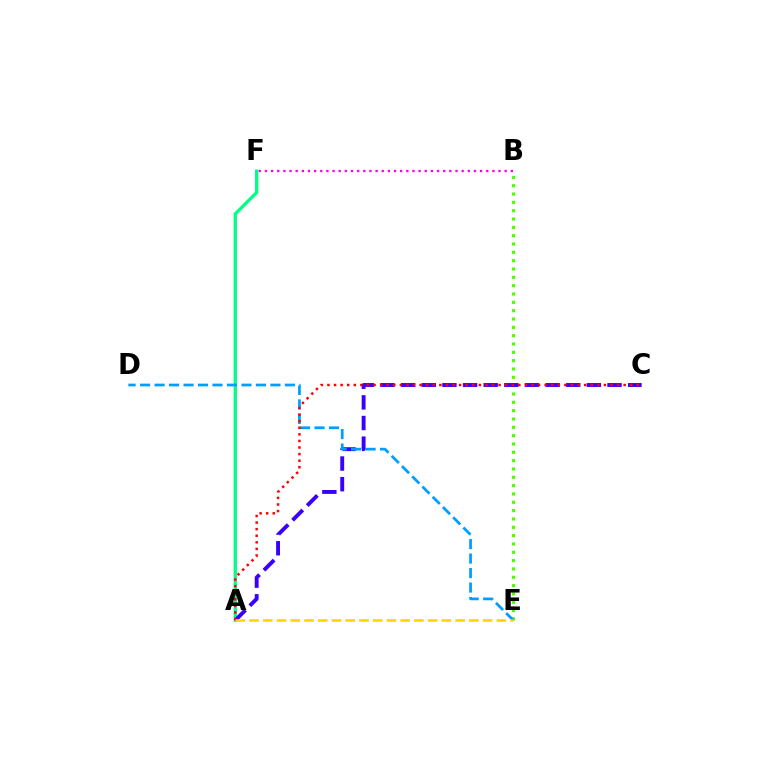{('B', 'E'): [{'color': '#4fff00', 'line_style': 'dotted', 'thickness': 2.26}], ('A', 'F'): [{'color': '#00ff86', 'line_style': 'solid', 'thickness': 2.38}], ('B', 'F'): [{'color': '#ff00ed', 'line_style': 'dotted', 'thickness': 1.67}], ('A', 'C'): [{'color': '#3700ff', 'line_style': 'dashed', 'thickness': 2.8}, {'color': '#ff0000', 'line_style': 'dotted', 'thickness': 1.79}], ('D', 'E'): [{'color': '#009eff', 'line_style': 'dashed', 'thickness': 1.97}], ('A', 'E'): [{'color': '#ffd500', 'line_style': 'dashed', 'thickness': 1.87}]}